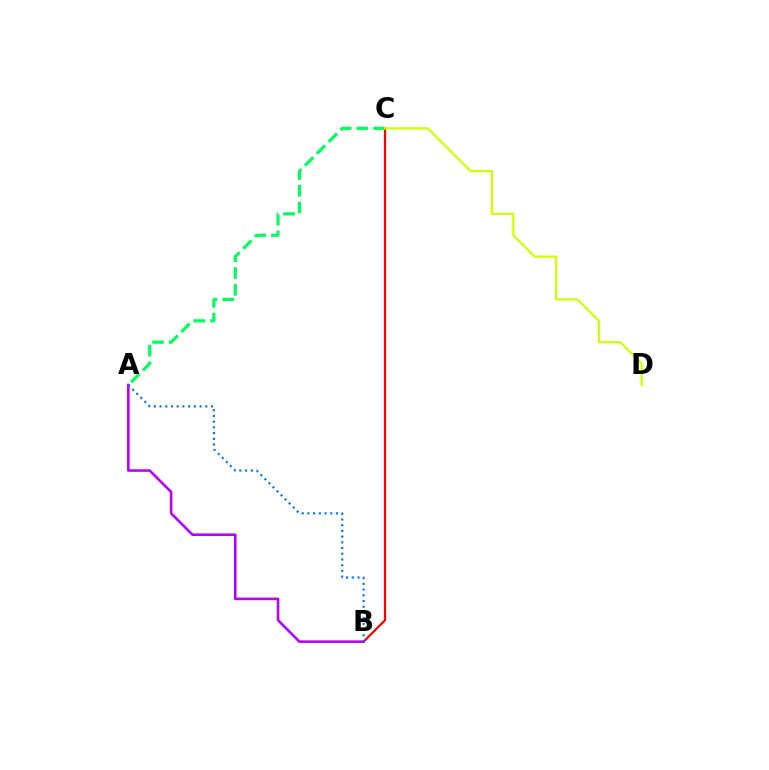{('B', 'C'): [{'color': '#ff0000', 'line_style': 'solid', 'thickness': 1.58}], ('A', 'C'): [{'color': '#00ff5c', 'line_style': 'dashed', 'thickness': 2.27}], ('A', 'B'): [{'color': '#b900ff', 'line_style': 'solid', 'thickness': 1.86}, {'color': '#0074ff', 'line_style': 'dotted', 'thickness': 1.55}], ('C', 'D'): [{'color': '#d1ff00', 'line_style': 'solid', 'thickness': 1.6}]}